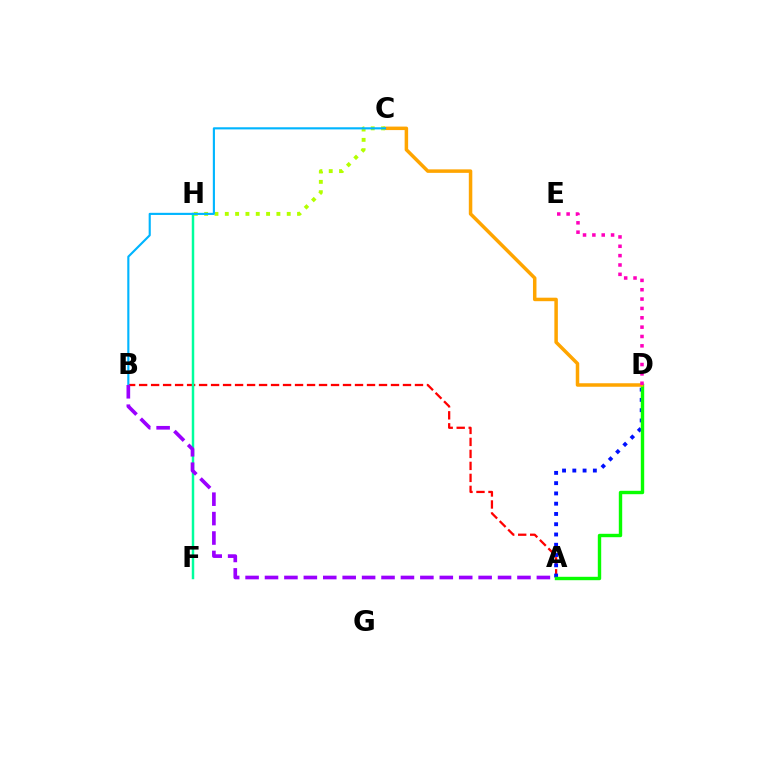{('A', 'B'): [{'color': '#ff0000', 'line_style': 'dashed', 'thickness': 1.63}, {'color': '#9b00ff', 'line_style': 'dashed', 'thickness': 2.64}], ('F', 'H'): [{'color': '#00ff9d', 'line_style': 'solid', 'thickness': 1.78}], ('A', 'D'): [{'color': '#0010ff', 'line_style': 'dotted', 'thickness': 2.79}, {'color': '#08ff00', 'line_style': 'solid', 'thickness': 2.45}], ('C', 'D'): [{'color': '#ffa500', 'line_style': 'solid', 'thickness': 2.52}], ('C', 'H'): [{'color': '#b3ff00', 'line_style': 'dotted', 'thickness': 2.8}], ('B', 'C'): [{'color': '#00b5ff', 'line_style': 'solid', 'thickness': 1.54}], ('D', 'E'): [{'color': '#ff00bd', 'line_style': 'dotted', 'thickness': 2.54}]}